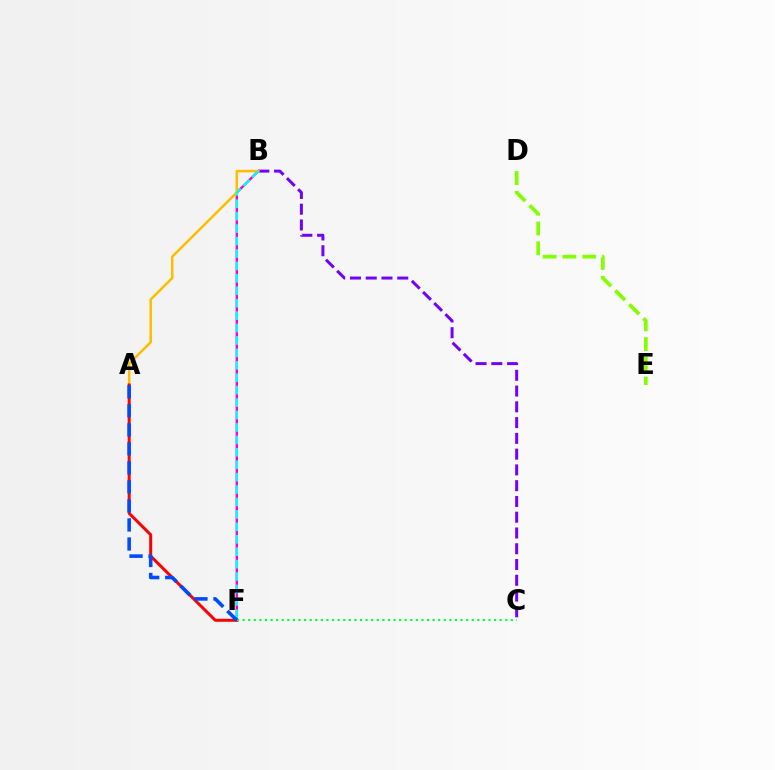{('B', 'C'): [{'color': '#7200ff', 'line_style': 'dashed', 'thickness': 2.14}], ('B', 'F'): [{'color': '#ff00cf', 'line_style': 'solid', 'thickness': 1.73}, {'color': '#00fff6', 'line_style': 'dashed', 'thickness': 1.69}], ('A', 'B'): [{'color': '#ffbd00', 'line_style': 'solid', 'thickness': 1.82}], ('A', 'F'): [{'color': '#ff0000', 'line_style': 'solid', 'thickness': 2.16}, {'color': '#004bff', 'line_style': 'dashed', 'thickness': 2.58}], ('C', 'F'): [{'color': '#00ff39', 'line_style': 'dotted', 'thickness': 1.52}], ('D', 'E'): [{'color': '#84ff00', 'line_style': 'dashed', 'thickness': 2.69}]}